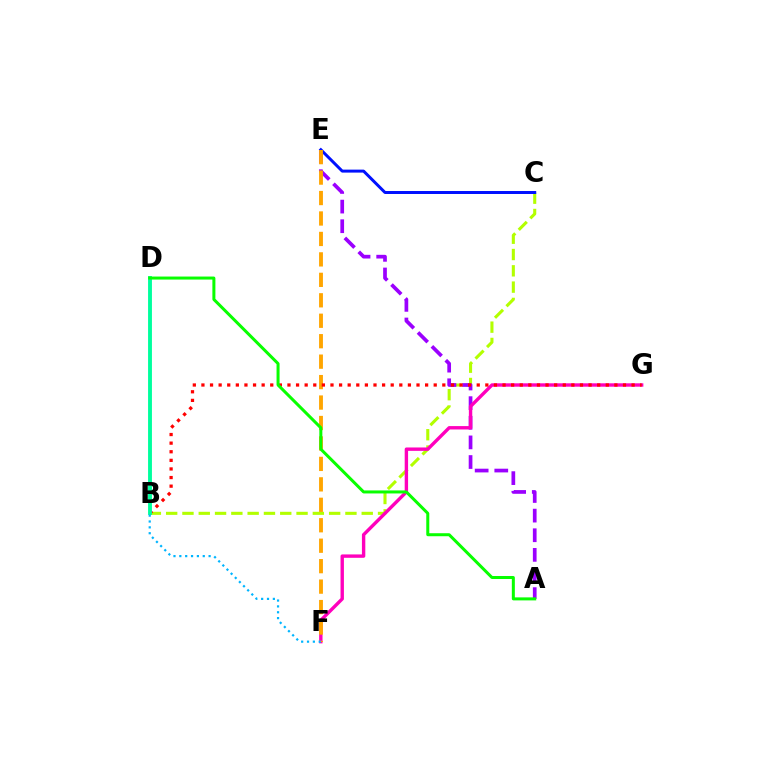{('B', 'C'): [{'color': '#b3ff00', 'line_style': 'dashed', 'thickness': 2.21}], ('A', 'E'): [{'color': '#9b00ff', 'line_style': 'dashed', 'thickness': 2.67}], ('F', 'G'): [{'color': '#ff00bd', 'line_style': 'solid', 'thickness': 2.44}], ('C', 'E'): [{'color': '#0010ff', 'line_style': 'solid', 'thickness': 2.14}], ('E', 'F'): [{'color': '#ffa500', 'line_style': 'dashed', 'thickness': 2.78}], ('B', 'G'): [{'color': '#ff0000', 'line_style': 'dotted', 'thickness': 2.34}], ('B', 'D'): [{'color': '#00ff9d', 'line_style': 'solid', 'thickness': 2.79}], ('B', 'F'): [{'color': '#00b5ff', 'line_style': 'dotted', 'thickness': 1.59}], ('A', 'D'): [{'color': '#08ff00', 'line_style': 'solid', 'thickness': 2.17}]}